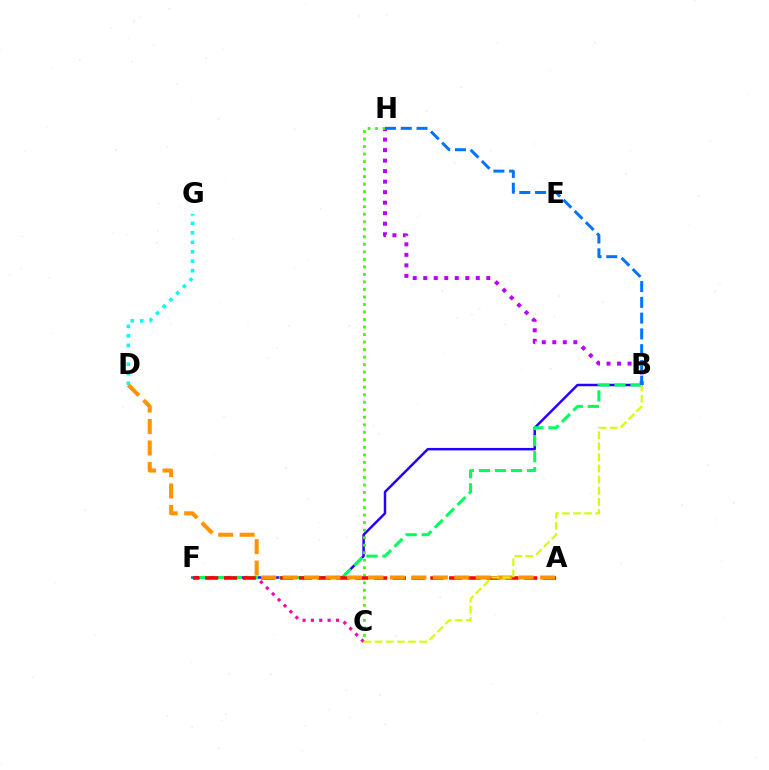{('B', 'F'): [{'color': '#2500ff', 'line_style': 'solid', 'thickness': 1.78}, {'color': '#00ff5c', 'line_style': 'dashed', 'thickness': 2.18}], ('B', 'H'): [{'color': '#b900ff', 'line_style': 'dotted', 'thickness': 2.86}, {'color': '#0074ff', 'line_style': 'dashed', 'thickness': 2.14}], ('C', 'H'): [{'color': '#3dff00', 'line_style': 'dotted', 'thickness': 2.04}], ('D', 'G'): [{'color': '#00fff6', 'line_style': 'dotted', 'thickness': 2.57}], ('C', 'F'): [{'color': '#ff00ac', 'line_style': 'dotted', 'thickness': 2.27}], ('A', 'F'): [{'color': '#ff0000', 'line_style': 'dashed', 'thickness': 2.55}], ('A', 'D'): [{'color': '#ff9400', 'line_style': 'dashed', 'thickness': 2.91}], ('B', 'C'): [{'color': '#d1ff00', 'line_style': 'dashed', 'thickness': 1.51}]}